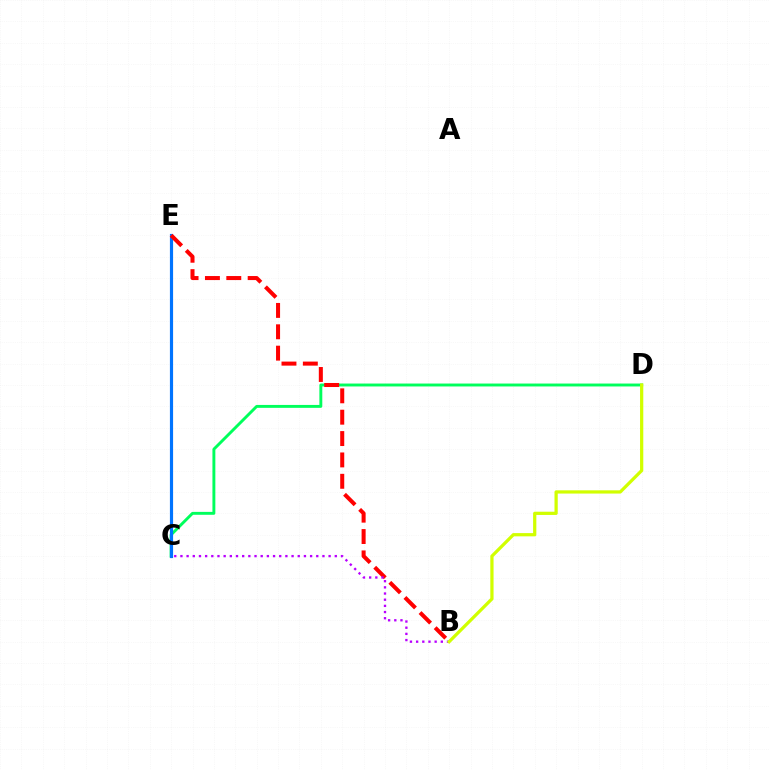{('C', 'D'): [{'color': '#00ff5c', 'line_style': 'solid', 'thickness': 2.1}], ('C', 'E'): [{'color': '#0074ff', 'line_style': 'solid', 'thickness': 2.28}], ('B', 'E'): [{'color': '#ff0000', 'line_style': 'dashed', 'thickness': 2.9}], ('B', 'C'): [{'color': '#b900ff', 'line_style': 'dotted', 'thickness': 1.68}], ('B', 'D'): [{'color': '#d1ff00', 'line_style': 'solid', 'thickness': 2.33}]}